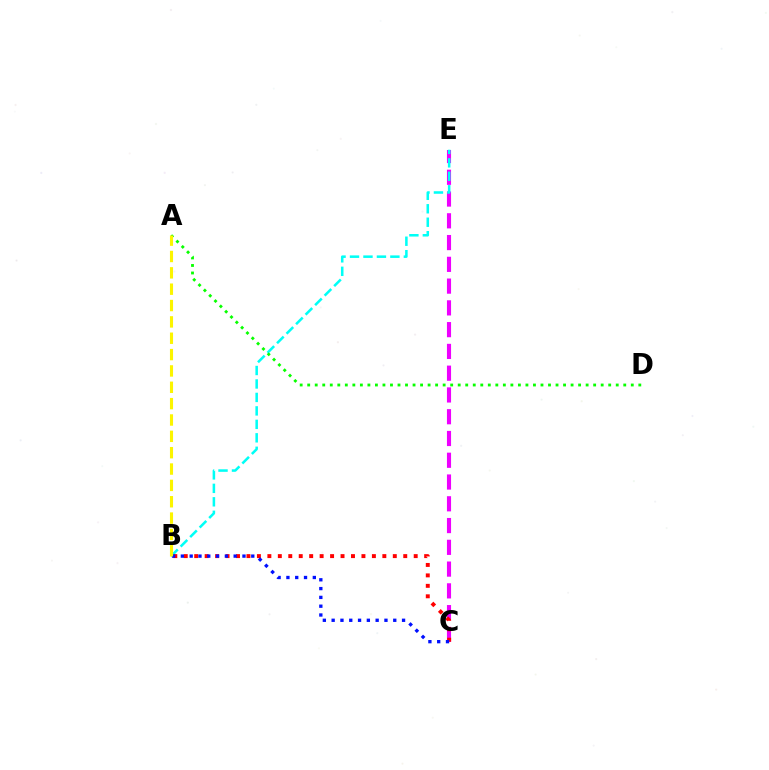{('C', 'E'): [{'color': '#ee00ff', 'line_style': 'dashed', 'thickness': 2.96}], ('B', 'E'): [{'color': '#00fff6', 'line_style': 'dashed', 'thickness': 1.83}], ('B', 'C'): [{'color': '#ff0000', 'line_style': 'dotted', 'thickness': 2.84}, {'color': '#0010ff', 'line_style': 'dotted', 'thickness': 2.39}], ('A', 'D'): [{'color': '#08ff00', 'line_style': 'dotted', 'thickness': 2.04}], ('A', 'B'): [{'color': '#fcf500', 'line_style': 'dashed', 'thickness': 2.22}]}